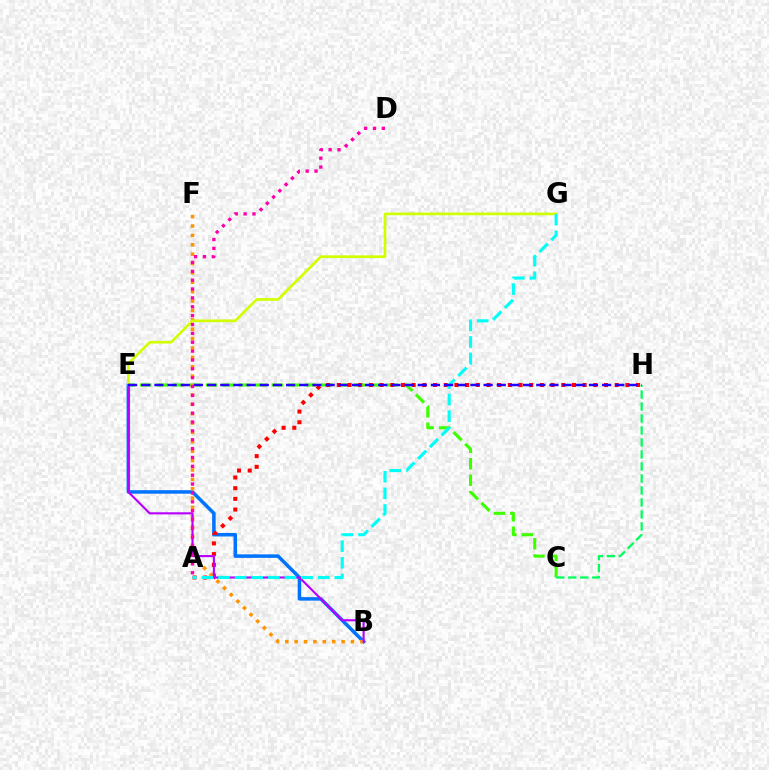{('C', 'E'): [{'color': '#3dff00', 'line_style': 'dashed', 'thickness': 2.24}], ('B', 'E'): [{'color': '#0074ff', 'line_style': 'solid', 'thickness': 2.53}, {'color': '#b900ff', 'line_style': 'solid', 'thickness': 1.53}], ('A', 'H'): [{'color': '#ff0000', 'line_style': 'dotted', 'thickness': 2.9}], ('B', 'F'): [{'color': '#ff9400', 'line_style': 'dotted', 'thickness': 2.55}], ('E', 'G'): [{'color': '#d1ff00', 'line_style': 'solid', 'thickness': 1.93}], ('C', 'H'): [{'color': '#00ff5c', 'line_style': 'dashed', 'thickness': 1.63}], ('A', 'G'): [{'color': '#00fff6', 'line_style': 'dashed', 'thickness': 2.26}], ('E', 'H'): [{'color': '#2500ff', 'line_style': 'dashed', 'thickness': 1.79}], ('A', 'D'): [{'color': '#ff00ac', 'line_style': 'dotted', 'thickness': 2.41}]}